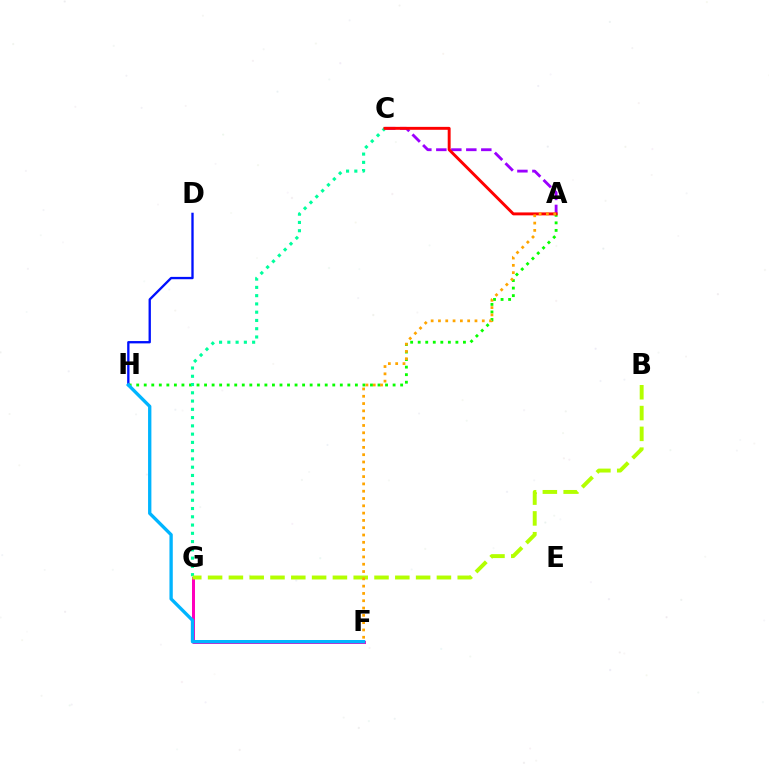{('A', 'H'): [{'color': '#08ff00', 'line_style': 'dotted', 'thickness': 2.05}], ('F', 'G'): [{'color': '#ff00bd', 'line_style': 'solid', 'thickness': 2.15}], ('D', 'H'): [{'color': '#0010ff', 'line_style': 'solid', 'thickness': 1.68}], ('A', 'C'): [{'color': '#9b00ff', 'line_style': 'dashed', 'thickness': 2.04}, {'color': '#ff0000', 'line_style': 'solid', 'thickness': 2.1}], ('C', 'G'): [{'color': '#00ff9d', 'line_style': 'dotted', 'thickness': 2.25}], ('B', 'G'): [{'color': '#b3ff00', 'line_style': 'dashed', 'thickness': 2.83}], ('F', 'H'): [{'color': '#00b5ff', 'line_style': 'solid', 'thickness': 2.4}], ('A', 'F'): [{'color': '#ffa500', 'line_style': 'dotted', 'thickness': 1.98}]}